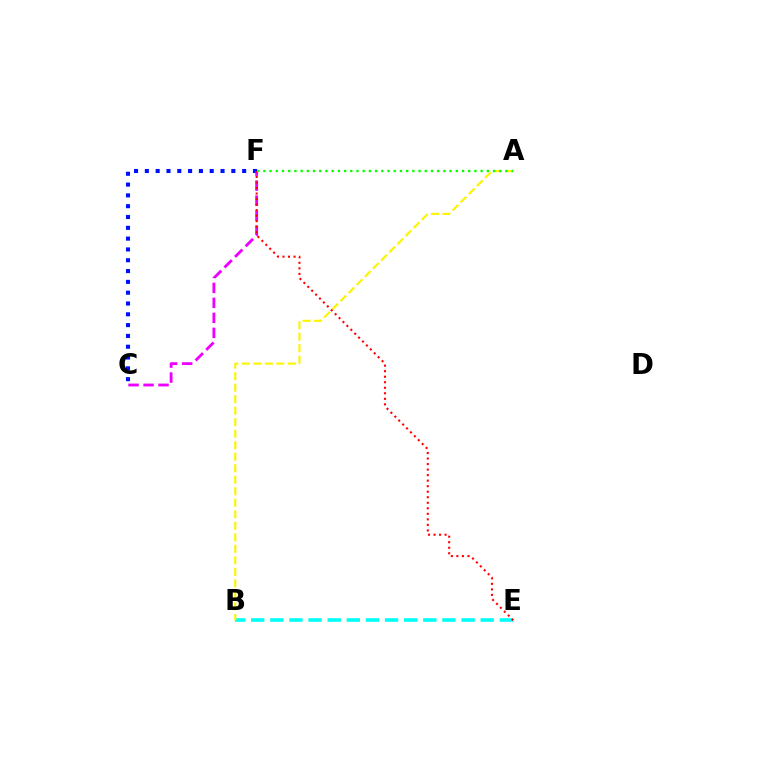{('C', 'F'): [{'color': '#0010ff', 'line_style': 'dotted', 'thickness': 2.94}, {'color': '#ee00ff', 'line_style': 'dashed', 'thickness': 2.04}], ('B', 'E'): [{'color': '#00fff6', 'line_style': 'dashed', 'thickness': 2.6}], ('A', 'B'): [{'color': '#fcf500', 'line_style': 'dashed', 'thickness': 1.56}], ('E', 'F'): [{'color': '#ff0000', 'line_style': 'dotted', 'thickness': 1.5}], ('A', 'F'): [{'color': '#08ff00', 'line_style': 'dotted', 'thickness': 1.69}]}